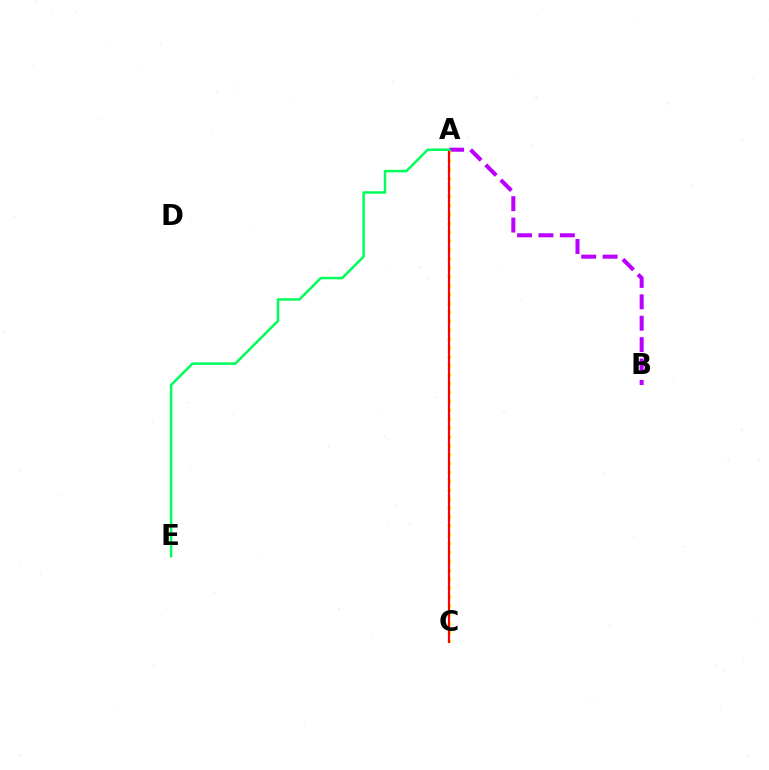{('A', 'B'): [{'color': '#b900ff', 'line_style': 'dashed', 'thickness': 2.91}], ('A', 'C'): [{'color': '#0074ff', 'line_style': 'dotted', 'thickness': 1.57}, {'color': '#d1ff00', 'line_style': 'dotted', 'thickness': 2.42}, {'color': '#ff0000', 'line_style': 'solid', 'thickness': 1.54}], ('A', 'E'): [{'color': '#00ff5c', 'line_style': 'solid', 'thickness': 1.8}]}